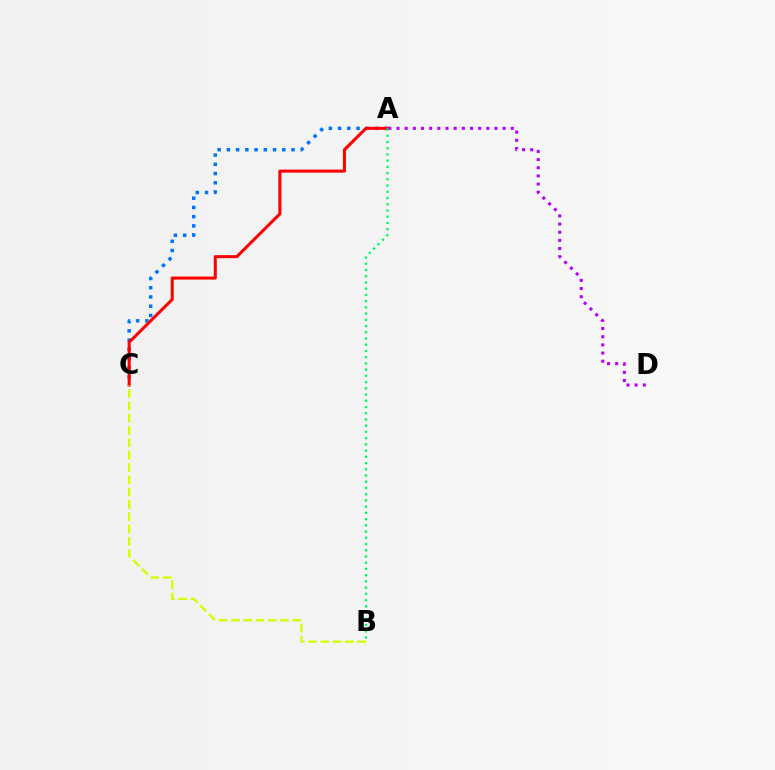{('A', 'C'): [{'color': '#0074ff', 'line_style': 'dotted', 'thickness': 2.51}, {'color': '#ff0000', 'line_style': 'solid', 'thickness': 2.19}], ('A', 'B'): [{'color': '#00ff5c', 'line_style': 'dotted', 'thickness': 1.69}], ('A', 'D'): [{'color': '#b900ff', 'line_style': 'dotted', 'thickness': 2.22}], ('B', 'C'): [{'color': '#d1ff00', 'line_style': 'dashed', 'thickness': 1.67}]}